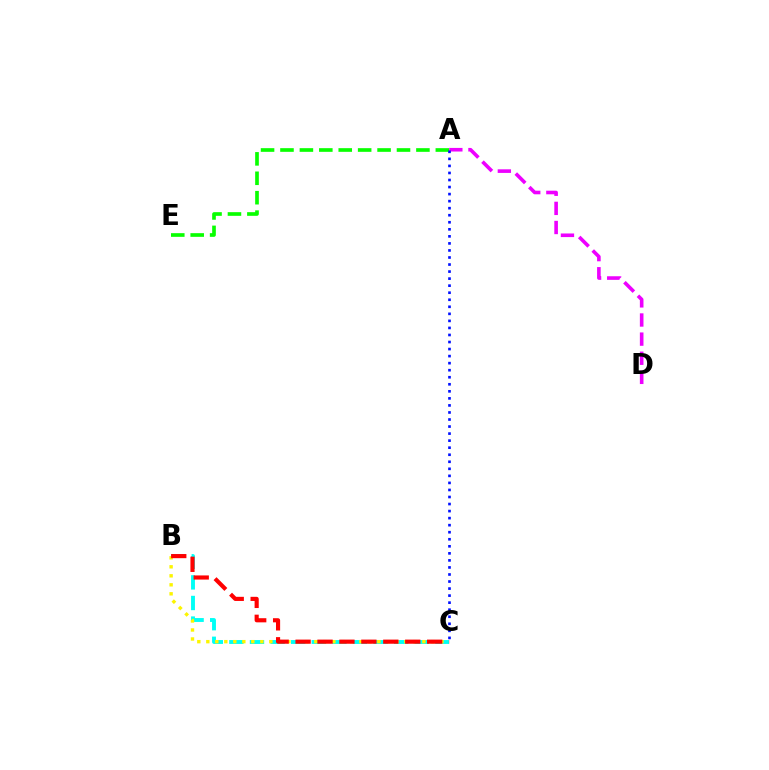{('B', 'C'): [{'color': '#00fff6', 'line_style': 'dashed', 'thickness': 2.8}, {'color': '#fcf500', 'line_style': 'dotted', 'thickness': 2.45}, {'color': '#ff0000', 'line_style': 'dashed', 'thickness': 2.98}], ('A', 'E'): [{'color': '#08ff00', 'line_style': 'dashed', 'thickness': 2.64}], ('A', 'D'): [{'color': '#ee00ff', 'line_style': 'dashed', 'thickness': 2.6}], ('A', 'C'): [{'color': '#0010ff', 'line_style': 'dotted', 'thickness': 1.91}]}